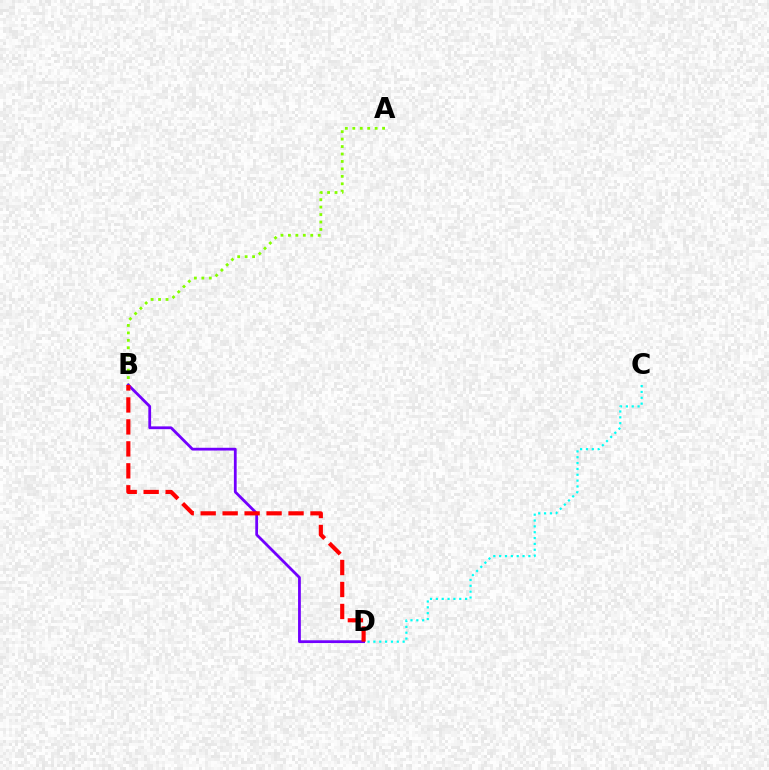{('A', 'B'): [{'color': '#84ff00', 'line_style': 'dotted', 'thickness': 2.02}], ('C', 'D'): [{'color': '#00fff6', 'line_style': 'dotted', 'thickness': 1.59}], ('B', 'D'): [{'color': '#7200ff', 'line_style': 'solid', 'thickness': 2.0}, {'color': '#ff0000', 'line_style': 'dashed', 'thickness': 2.98}]}